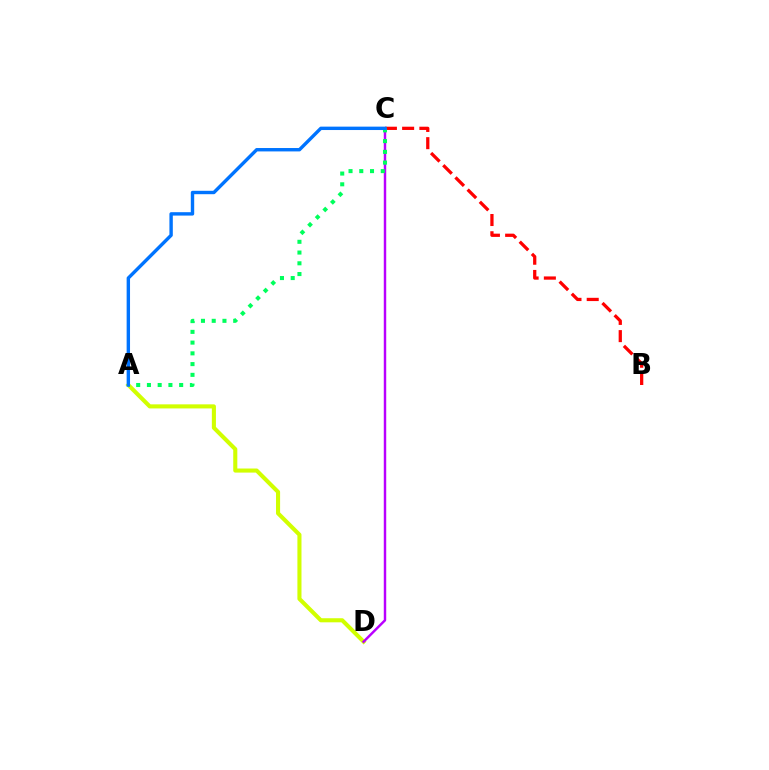{('A', 'D'): [{'color': '#d1ff00', 'line_style': 'solid', 'thickness': 2.94}], ('B', 'C'): [{'color': '#ff0000', 'line_style': 'dashed', 'thickness': 2.34}], ('C', 'D'): [{'color': '#b900ff', 'line_style': 'solid', 'thickness': 1.76}], ('A', 'C'): [{'color': '#00ff5c', 'line_style': 'dotted', 'thickness': 2.92}, {'color': '#0074ff', 'line_style': 'solid', 'thickness': 2.44}]}